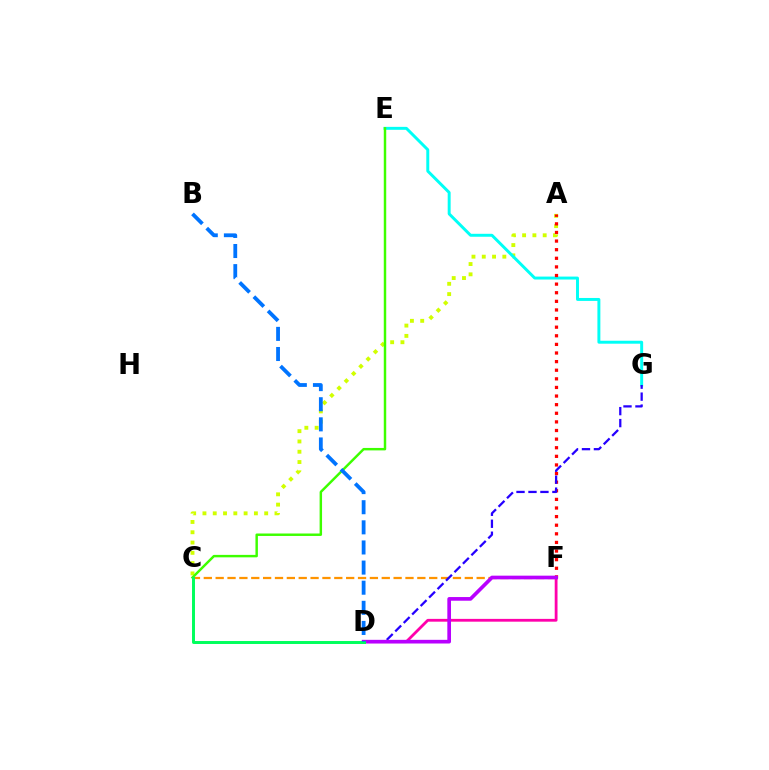{('A', 'C'): [{'color': '#d1ff00', 'line_style': 'dotted', 'thickness': 2.8}], ('E', 'G'): [{'color': '#00fff6', 'line_style': 'solid', 'thickness': 2.12}], ('D', 'F'): [{'color': '#ff00ac', 'line_style': 'solid', 'thickness': 2.01}, {'color': '#b900ff', 'line_style': 'solid', 'thickness': 2.64}], ('A', 'F'): [{'color': '#ff0000', 'line_style': 'dotted', 'thickness': 2.34}], ('C', 'E'): [{'color': '#3dff00', 'line_style': 'solid', 'thickness': 1.77}], ('C', 'F'): [{'color': '#ff9400', 'line_style': 'dashed', 'thickness': 1.61}], ('D', 'G'): [{'color': '#2500ff', 'line_style': 'dashed', 'thickness': 1.63}], ('C', 'D'): [{'color': '#00ff5c', 'line_style': 'solid', 'thickness': 2.13}], ('B', 'D'): [{'color': '#0074ff', 'line_style': 'dashed', 'thickness': 2.73}]}